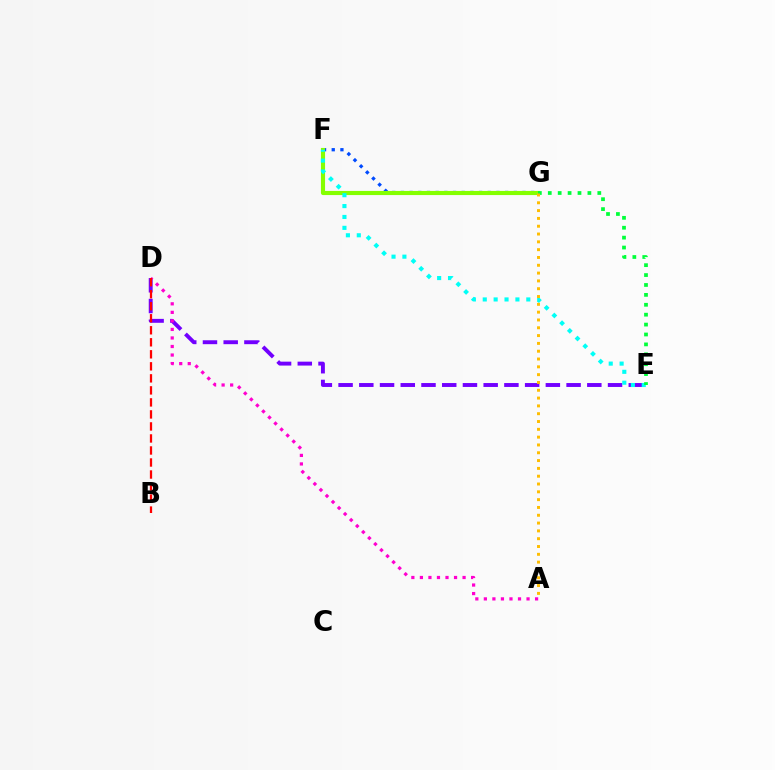{('F', 'G'): [{'color': '#004bff', 'line_style': 'dotted', 'thickness': 2.36}, {'color': '#84ff00', 'line_style': 'solid', 'thickness': 2.98}], ('D', 'E'): [{'color': '#7200ff', 'line_style': 'dashed', 'thickness': 2.82}], ('E', 'F'): [{'color': '#00fff6', 'line_style': 'dotted', 'thickness': 2.96}], ('A', 'D'): [{'color': '#ff00cf', 'line_style': 'dotted', 'thickness': 2.32}], ('B', 'D'): [{'color': '#ff0000', 'line_style': 'dashed', 'thickness': 1.63}], ('E', 'G'): [{'color': '#00ff39', 'line_style': 'dotted', 'thickness': 2.69}], ('A', 'G'): [{'color': '#ffbd00', 'line_style': 'dotted', 'thickness': 2.12}]}